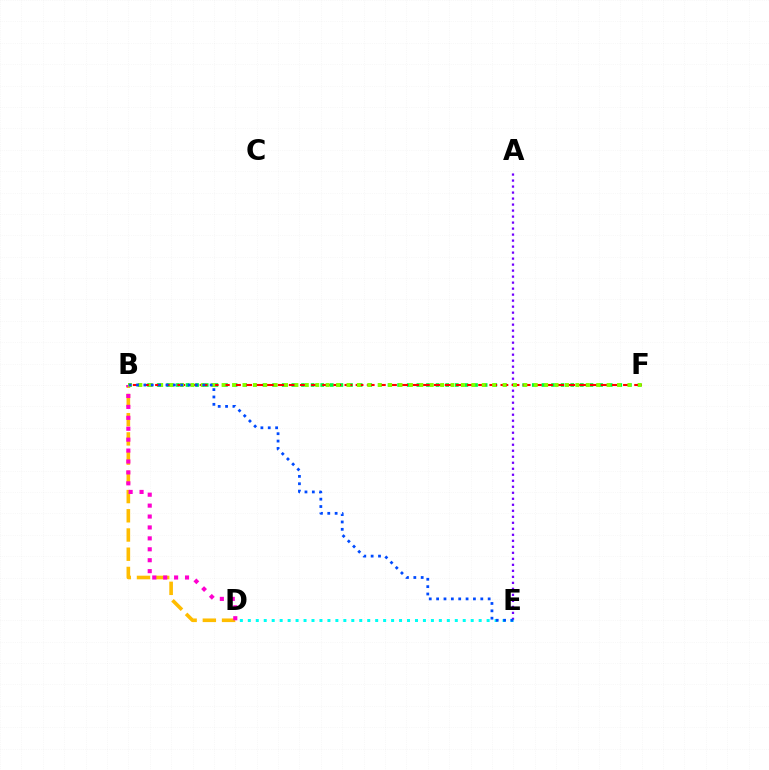{('B', 'D'): [{'color': '#ffbd00', 'line_style': 'dashed', 'thickness': 2.61}, {'color': '#ff00cf', 'line_style': 'dotted', 'thickness': 2.97}], ('B', 'F'): [{'color': '#00ff39', 'line_style': 'dotted', 'thickness': 2.61}, {'color': '#ff0000', 'line_style': 'dashed', 'thickness': 1.51}, {'color': '#84ff00', 'line_style': 'dotted', 'thickness': 2.83}], ('A', 'E'): [{'color': '#7200ff', 'line_style': 'dotted', 'thickness': 1.63}], ('D', 'E'): [{'color': '#00fff6', 'line_style': 'dotted', 'thickness': 2.16}], ('B', 'E'): [{'color': '#004bff', 'line_style': 'dotted', 'thickness': 2.0}]}